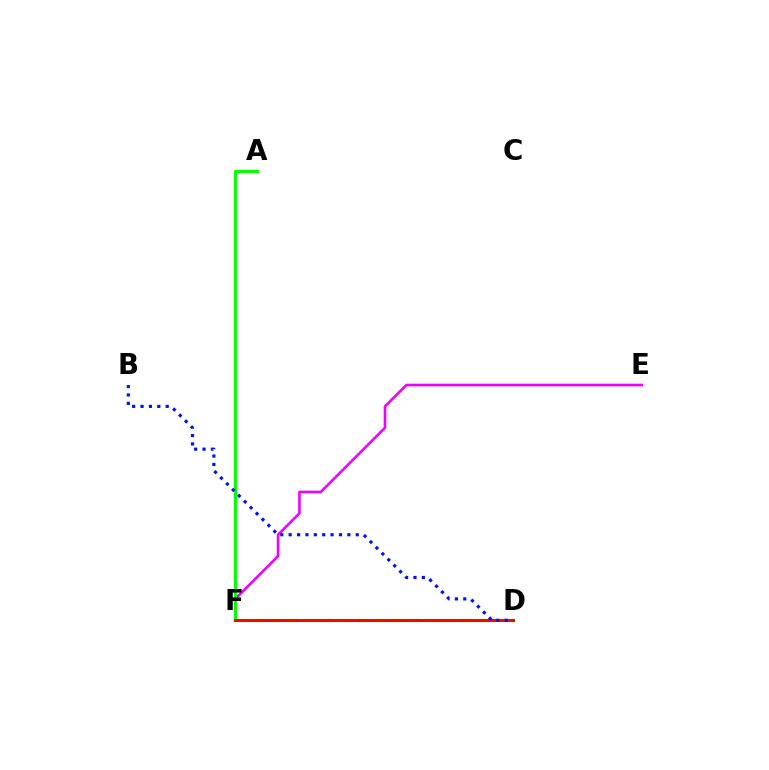{('D', 'F'): [{'color': '#00fff6', 'line_style': 'dashed', 'thickness': 1.51}, {'color': '#fcf500', 'line_style': 'dashed', 'thickness': 2.34}, {'color': '#ff0000', 'line_style': 'solid', 'thickness': 2.14}], ('E', 'F'): [{'color': '#ee00ff', 'line_style': 'solid', 'thickness': 1.88}], ('A', 'F'): [{'color': '#08ff00', 'line_style': 'solid', 'thickness': 2.21}], ('B', 'D'): [{'color': '#0010ff', 'line_style': 'dotted', 'thickness': 2.28}]}